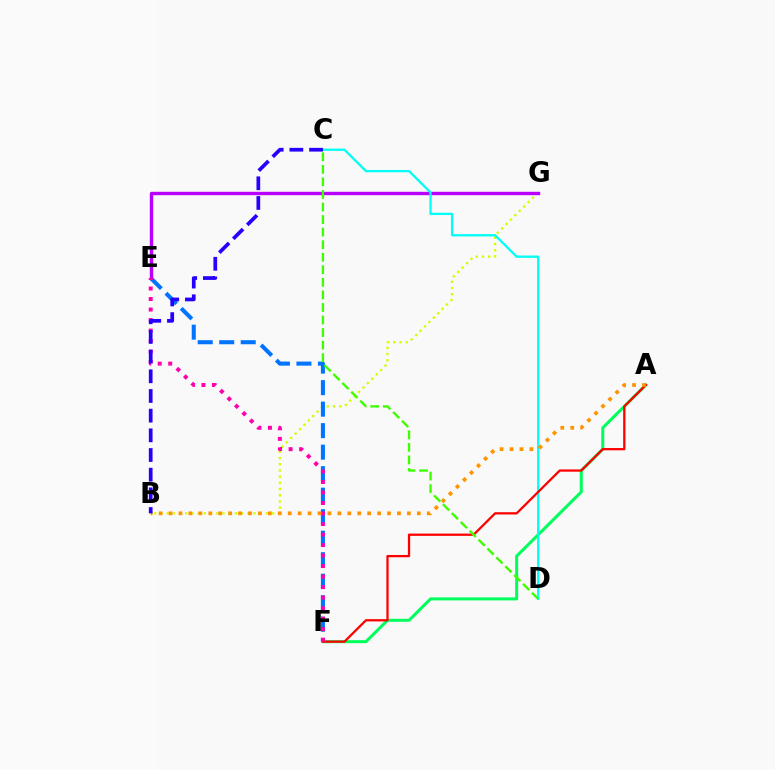{('B', 'G'): [{'color': '#d1ff00', 'line_style': 'dotted', 'thickness': 1.69}], ('E', 'F'): [{'color': '#0074ff', 'line_style': 'dashed', 'thickness': 2.92}, {'color': '#ff00ac', 'line_style': 'dotted', 'thickness': 2.86}], ('A', 'F'): [{'color': '#00ff5c', 'line_style': 'solid', 'thickness': 2.18}, {'color': '#ff0000', 'line_style': 'solid', 'thickness': 1.63}], ('E', 'G'): [{'color': '#b900ff', 'line_style': 'solid', 'thickness': 2.44}], ('C', 'D'): [{'color': '#00fff6', 'line_style': 'solid', 'thickness': 1.65}, {'color': '#3dff00', 'line_style': 'dashed', 'thickness': 1.71}], ('A', 'B'): [{'color': '#ff9400', 'line_style': 'dotted', 'thickness': 2.7}], ('B', 'C'): [{'color': '#2500ff', 'line_style': 'dashed', 'thickness': 2.67}]}